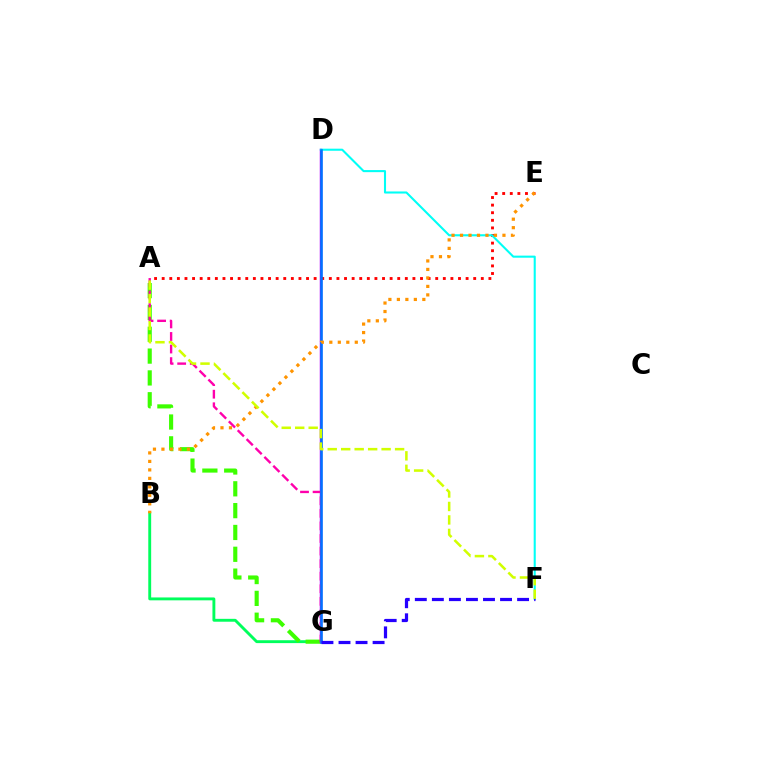{('B', 'G'): [{'color': '#00ff5c', 'line_style': 'solid', 'thickness': 2.08}], ('A', 'G'): [{'color': '#3dff00', 'line_style': 'dashed', 'thickness': 2.97}, {'color': '#ff00ac', 'line_style': 'dashed', 'thickness': 1.71}], ('D', 'G'): [{'color': '#b900ff', 'line_style': 'solid', 'thickness': 1.78}, {'color': '#0074ff', 'line_style': 'solid', 'thickness': 1.86}], ('A', 'E'): [{'color': '#ff0000', 'line_style': 'dotted', 'thickness': 2.06}], ('D', 'F'): [{'color': '#00fff6', 'line_style': 'solid', 'thickness': 1.5}], ('F', 'G'): [{'color': '#2500ff', 'line_style': 'dashed', 'thickness': 2.32}], ('B', 'E'): [{'color': '#ff9400', 'line_style': 'dotted', 'thickness': 2.31}], ('A', 'F'): [{'color': '#d1ff00', 'line_style': 'dashed', 'thickness': 1.83}]}